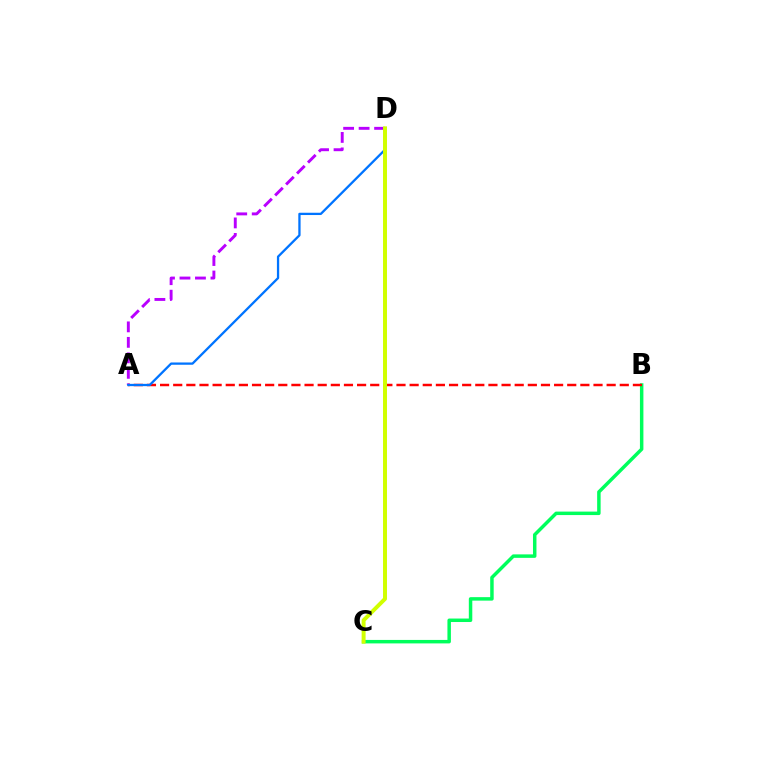{('A', 'D'): [{'color': '#b900ff', 'line_style': 'dashed', 'thickness': 2.1}, {'color': '#0074ff', 'line_style': 'solid', 'thickness': 1.65}], ('B', 'C'): [{'color': '#00ff5c', 'line_style': 'solid', 'thickness': 2.5}], ('A', 'B'): [{'color': '#ff0000', 'line_style': 'dashed', 'thickness': 1.78}], ('C', 'D'): [{'color': '#d1ff00', 'line_style': 'solid', 'thickness': 2.85}]}